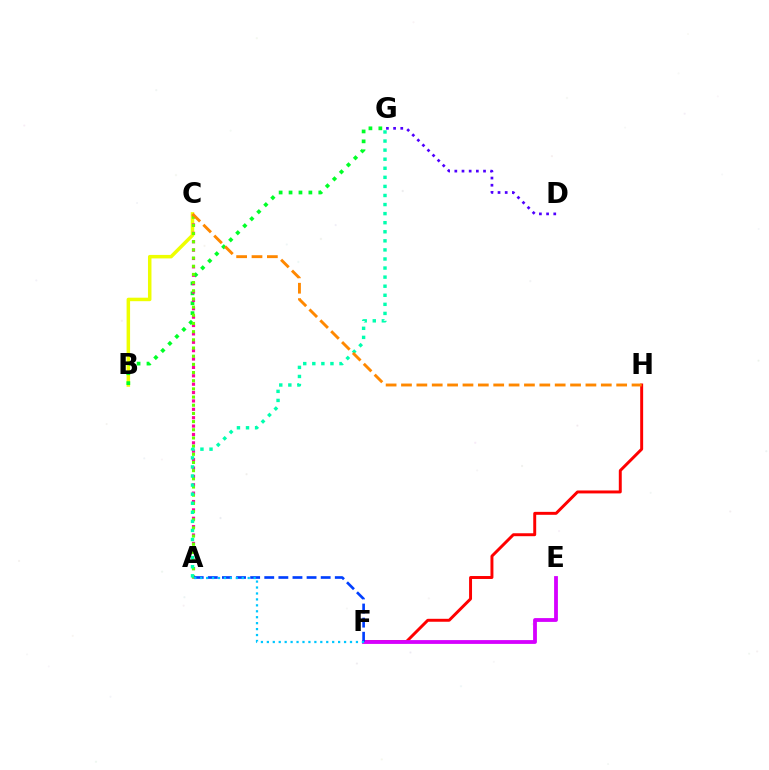{('B', 'C'): [{'color': '#eeff00', 'line_style': 'solid', 'thickness': 2.52}], ('B', 'G'): [{'color': '#00ff27', 'line_style': 'dotted', 'thickness': 2.69}], ('A', 'C'): [{'color': '#ff00a0', 'line_style': 'dotted', 'thickness': 2.28}, {'color': '#66ff00', 'line_style': 'dotted', 'thickness': 2.22}], ('F', 'H'): [{'color': '#ff0000', 'line_style': 'solid', 'thickness': 2.12}], ('D', 'G'): [{'color': '#4f00ff', 'line_style': 'dotted', 'thickness': 1.95}], ('E', 'F'): [{'color': '#d600ff', 'line_style': 'solid', 'thickness': 2.74}], ('A', 'F'): [{'color': '#003fff', 'line_style': 'dashed', 'thickness': 1.92}, {'color': '#00c7ff', 'line_style': 'dotted', 'thickness': 1.61}], ('A', 'G'): [{'color': '#00ffaf', 'line_style': 'dotted', 'thickness': 2.46}], ('C', 'H'): [{'color': '#ff8800', 'line_style': 'dashed', 'thickness': 2.09}]}